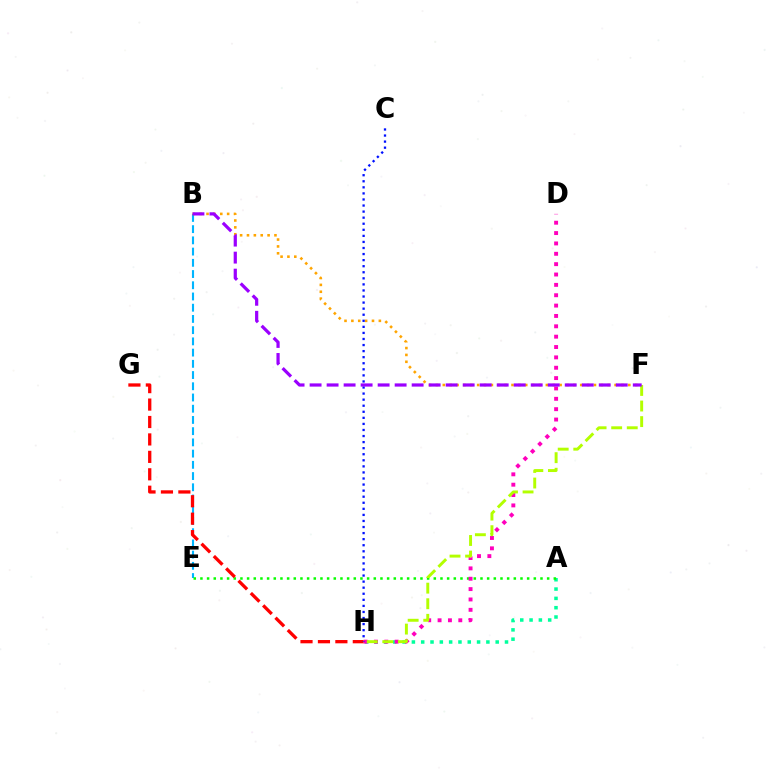{('A', 'H'): [{'color': '#00ff9d', 'line_style': 'dotted', 'thickness': 2.53}], ('B', 'E'): [{'color': '#00b5ff', 'line_style': 'dashed', 'thickness': 1.52}], ('A', 'E'): [{'color': '#08ff00', 'line_style': 'dotted', 'thickness': 1.81}], ('B', 'F'): [{'color': '#ffa500', 'line_style': 'dotted', 'thickness': 1.87}, {'color': '#9b00ff', 'line_style': 'dashed', 'thickness': 2.31}], ('D', 'H'): [{'color': '#ff00bd', 'line_style': 'dotted', 'thickness': 2.81}], ('G', 'H'): [{'color': '#ff0000', 'line_style': 'dashed', 'thickness': 2.37}], ('C', 'H'): [{'color': '#0010ff', 'line_style': 'dotted', 'thickness': 1.65}], ('F', 'H'): [{'color': '#b3ff00', 'line_style': 'dashed', 'thickness': 2.12}]}